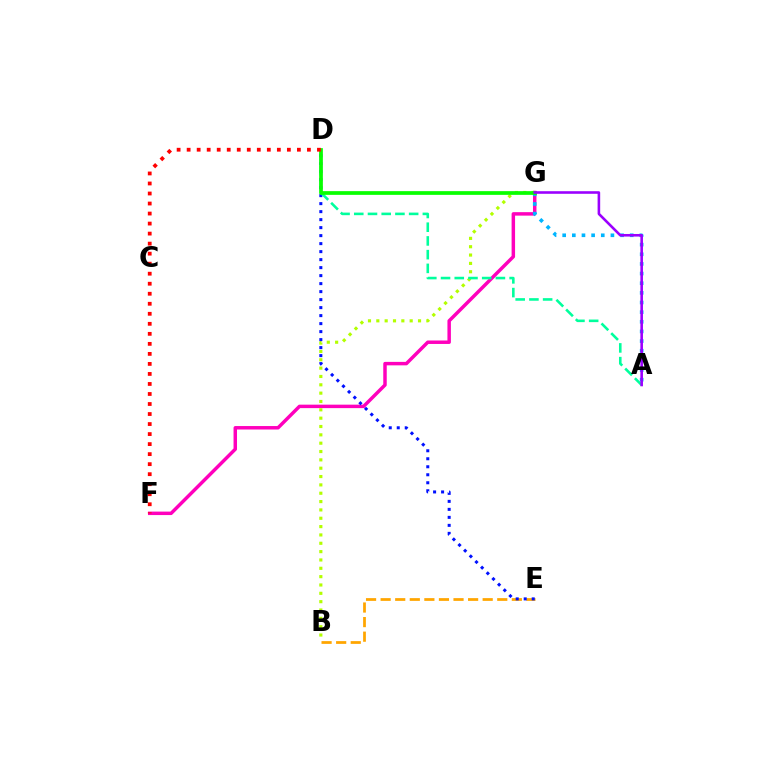{('F', 'G'): [{'color': '#ff00bd', 'line_style': 'solid', 'thickness': 2.5}], ('B', 'G'): [{'color': '#b3ff00', 'line_style': 'dotted', 'thickness': 2.27}], ('B', 'E'): [{'color': '#ffa500', 'line_style': 'dashed', 'thickness': 1.98}], ('D', 'E'): [{'color': '#0010ff', 'line_style': 'dotted', 'thickness': 2.17}], ('A', 'D'): [{'color': '#00ff9d', 'line_style': 'dashed', 'thickness': 1.86}], ('A', 'G'): [{'color': '#00b5ff', 'line_style': 'dotted', 'thickness': 2.62}, {'color': '#9b00ff', 'line_style': 'solid', 'thickness': 1.87}], ('D', 'G'): [{'color': '#08ff00', 'line_style': 'solid', 'thickness': 2.67}], ('D', 'F'): [{'color': '#ff0000', 'line_style': 'dotted', 'thickness': 2.72}]}